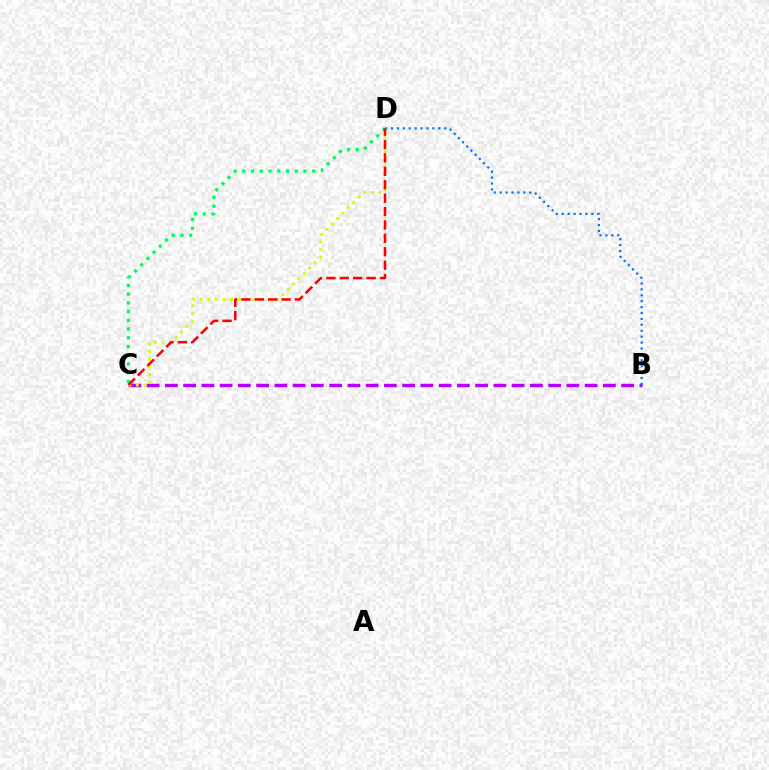{('B', 'C'): [{'color': '#b900ff', 'line_style': 'dashed', 'thickness': 2.48}], ('C', 'D'): [{'color': '#d1ff00', 'line_style': 'dotted', 'thickness': 2.07}, {'color': '#00ff5c', 'line_style': 'dotted', 'thickness': 2.37}, {'color': '#ff0000', 'line_style': 'dashed', 'thickness': 1.82}], ('B', 'D'): [{'color': '#0074ff', 'line_style': 'dotted', 'thickness': 1.61}]}